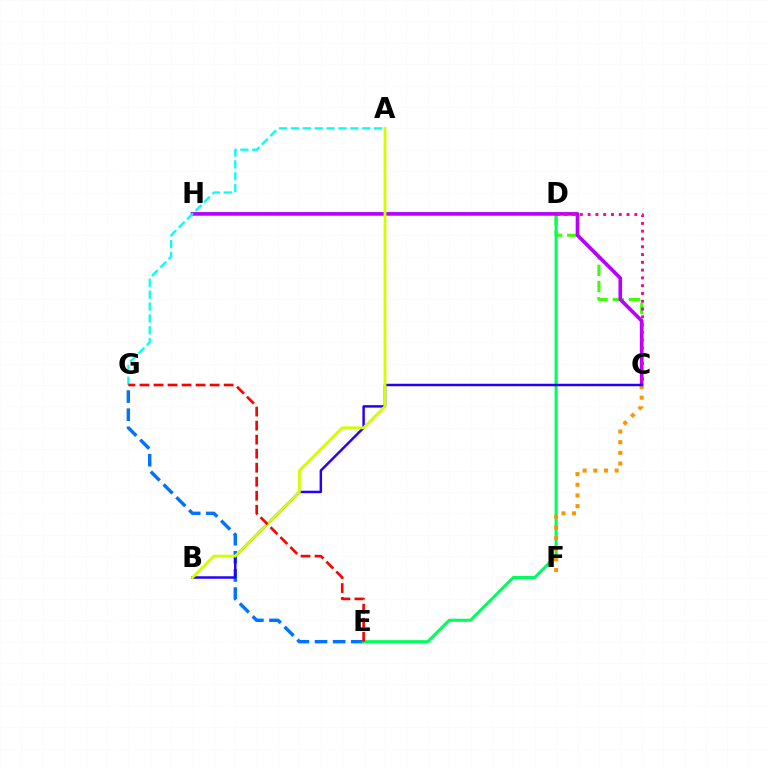{('C', 'D'): [{'color': '#3dff00', 'line_style': 'dashed', 'thickness': 2.2}, {'color': '#ff00ac', 'line_style': 'dotted', 'thickness': 2.12}], ('E', 'G'): [{'color': '#0074ff', 'line_style': 'dashed', 'thickness': 2.46}, {'color': '#ff0000', 'line_style': 'dashed', 'thickness': 1.91}], ('D', 'E'): [{'color': '#00ff5c', 'line_style': 'solid', 'thickness': 2.2}], ('C', 'H'): [{'color': '#b900ff', 'line_style': 'solid', 'thickness': 2.63}], ('C', 'F'): [{'color': '#ff9400', 'line_style': 'dotted', 'thickness': 2.9}], ('B', 'C'): [{'color': '#2500ff', 'line_style': 'solid', 'thickness': 1.78}], ('A', 'B'): [{'color': '#d1ff00', 'line_style': 'solid', 'thickness': 2.03}], ('A', 'G'): [{'color': '#00fff6', 'line_style': 'dashed', 'thickness': 1.61}]}